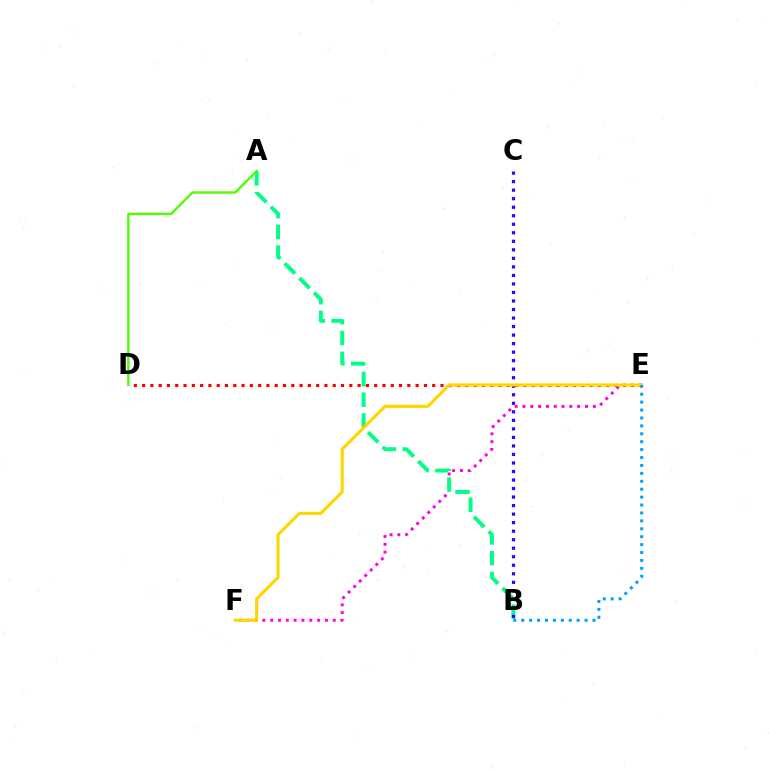{('E', 'F'): [{'color': '#ff00ed', 'line_style': 'dotted', 'thickness': 2.12}, {'color': '#ffd500', 'line_style': 'solid', 'thickness': 2.23}], ('A', 'B'): [{'color': '#00ff86', 'line_style': 'dashed', 'thickness': 2.82}], ('D', 'E'): [{'color': '#ff0000', 'line_style': 'dotted', 'thickness': 2.25}], ('B', 'C'): [{'color': '#3700ff', 'line_style': 'dotted', 'thickness': 2.32}], ('A', 'D'): [{'color': '#4fff00', 'line_style': 'solid', 'thickness': 1.71}], ('B', 'E'): [{'color': '#009eff', 'line_style': 'dotted', 'thickness': 2.15}]}